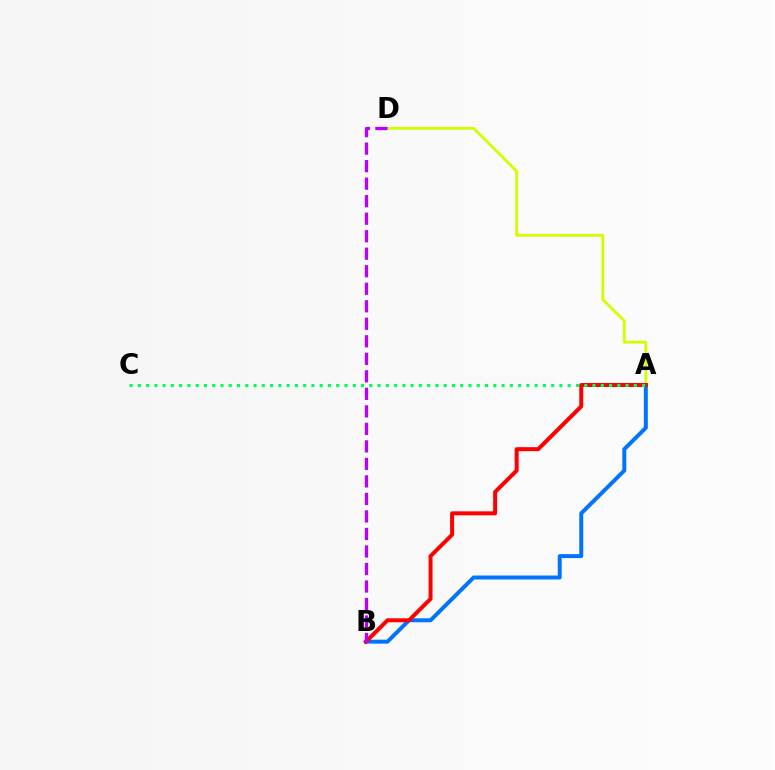{('A', 'D'): [{'color': '#d1ff00', 'line_style': 'solid', 'thickness': 2.02}], ('A', 'B'): [{'color': '#0074ff', 'line_style': 'solid', 'thickness': 2.85}, {'color': '#ff0000', 'line_style': 'solid', 'thickness': 2.87}], ('B', 'D'): [{'color': '#b900ff', 'line_style': 'dashed', 'thickness': 2.38}], ('A', 'C'): [{'color': '#00ff5c', 'line_style': 'dotted', 'thickness': 2.25}]}